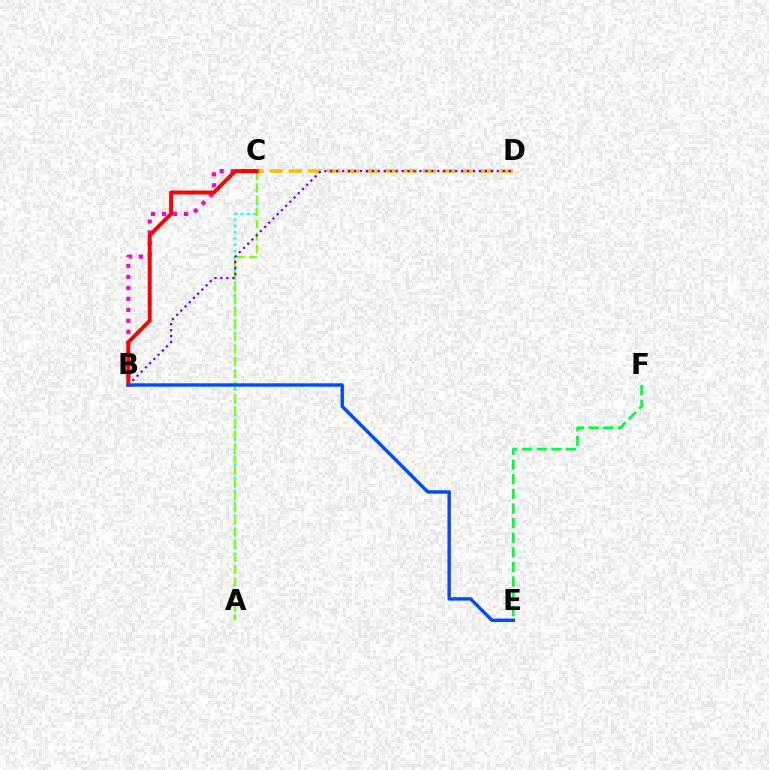{('A', 'C'): [{'color': '#00fff6', 'line_style': 'dotted', 'thickness': 1.71}, {'color': '#84ff00', 'line_style': 'dashed', 'thickness': 1.66}], ('C', 'D'): [{'color': '#ffbd00', 'line_style': 'dashed', 'thickness': 2.6}], ('B', 'C'): [{'color': '#ff00cf', 'line_style': 'dotted', 'thickness': 2.98}, {'color': '#ff0000', 'line_style': 'solid', 'thickness': 2.85}], ('B', 'D'): [{'color': '#7200ff', 'line_style': 'dotted', 'thickness': 1.62}], ('B', 'E'): [{'color': '#004bff', 'line_style': 'solid', 'thickness': 2.45}], ('E', 'F'): [{'color': '#00ff39', 'line_style': 'dashed', 'thickness': 1.99}]}